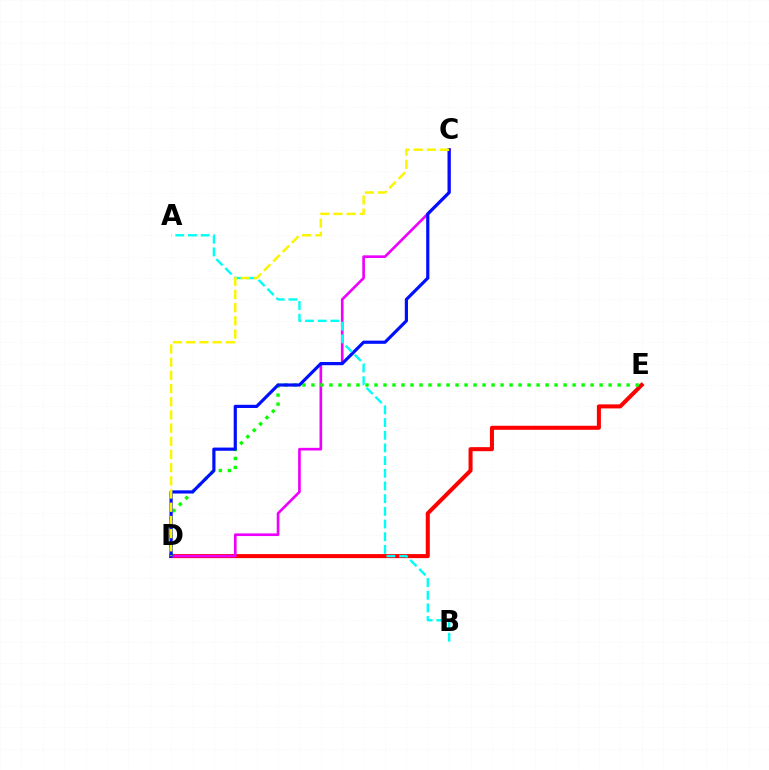{('D', 'E'): [{'color': '#ff0000', 'line_style': 'solid', 'thickness': 2.91}, {'color': '#08ff00', 'line_style': 'dotted', 'thickness': 2.45}], ('C', 'D'): [{'color': '#ee00ff', 'line_style': 'solid', 'thickness': 1.92}, {'color': '#0010ff', 'line_style': 'solid', 'thickness': 2.29}, {'color': '#fcf500', 'line_style': 'dashed', 'thickness': 1.79}], ('A', 'B'): [{'color': '#00fff6', 'line_style': 'dashed', 'thickness': 1.72}]}